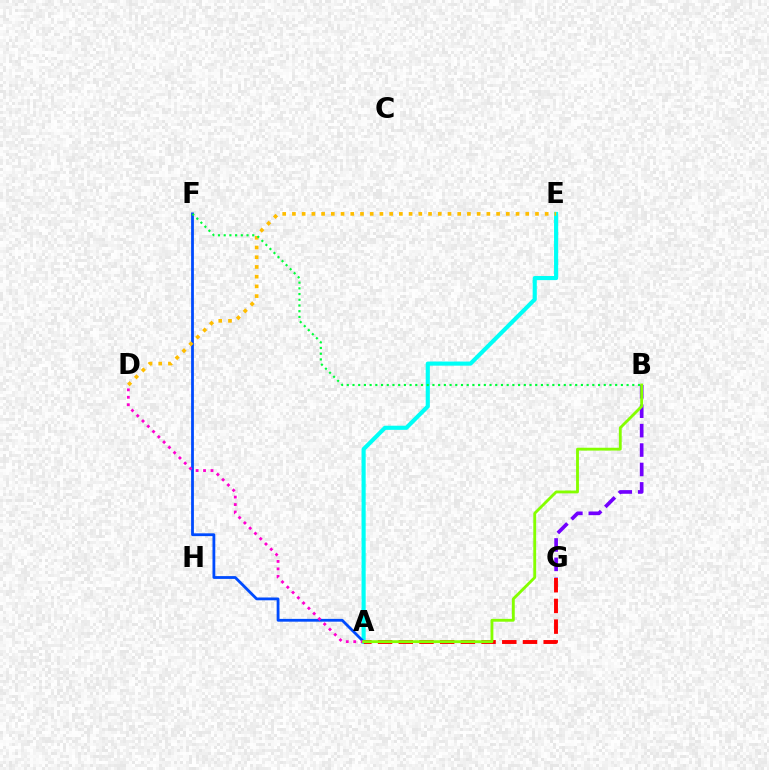{('A', 'E'): [{'color': '#00fff6', 'line_style': 'solid', 'thickness': 2.97}], ('A', 'F'): [{'color': '#004bff', 'line_style': 'solid', 'thickness': 2.01}], ('B', 'G'): [{'color': '#7200ff', 'line_style': 'dashed', 'thickness': 2.64}], ('D', 'E'): [{'color': '#ffbd00', 'line_style': 'dotted', 'thickness': 2.64}], ('B', 'F'): [{'color': '#00ff39', 'line_style': 'dotted', 'thickness': 1.55}], ('A', 'D'): [{'color': '#ff00cf', 'line_style': 'dotted', 'thickness': 2.03}], ('A', 'G'): [{'color': '#ff0000', 'line_style': 'dashed', 'thickness': 2.81}], ('A', 'B'): [{'color': '#84ff00', 'line_style': 'solid', 'thickness': 2.04}]}